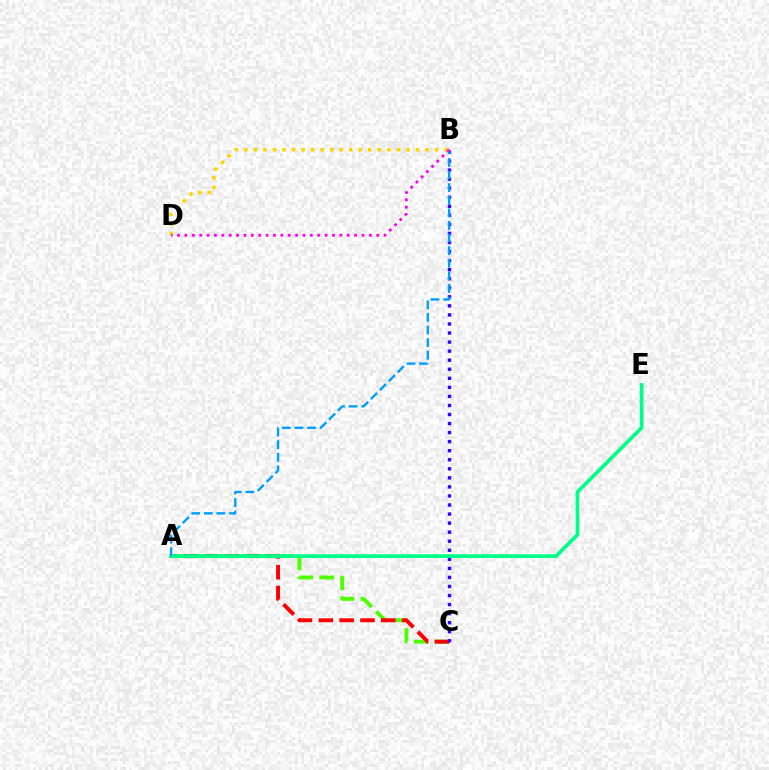{('A', 'C'): [{'color': '#4fff00', 'line_style': 'dashed', 'thickness': 2.83}, {'color': '#ff0000', 'line_style': 'dashed', 'thickness': 2.83}], ('B', 'C'): [{'color': '#3700ff', 'line_style': 'dotted', 'thickness': 2.46}], ('A', 'E'): [{'color': '#00ff86', 'line_style': 'solid', 'thickness': 2.68}], ('A', 'B'): [{'color': '#009eff', 'line_style': 'dashed', 'thickness': 1.71}], ('B', 'D'): [{'color': '#ffd500', 'line_style': 'dotted', 'thickness': 2.59}, {'color': '#ff00ed', 'line_style': 'dotted', 'thickness': 2.0}]}